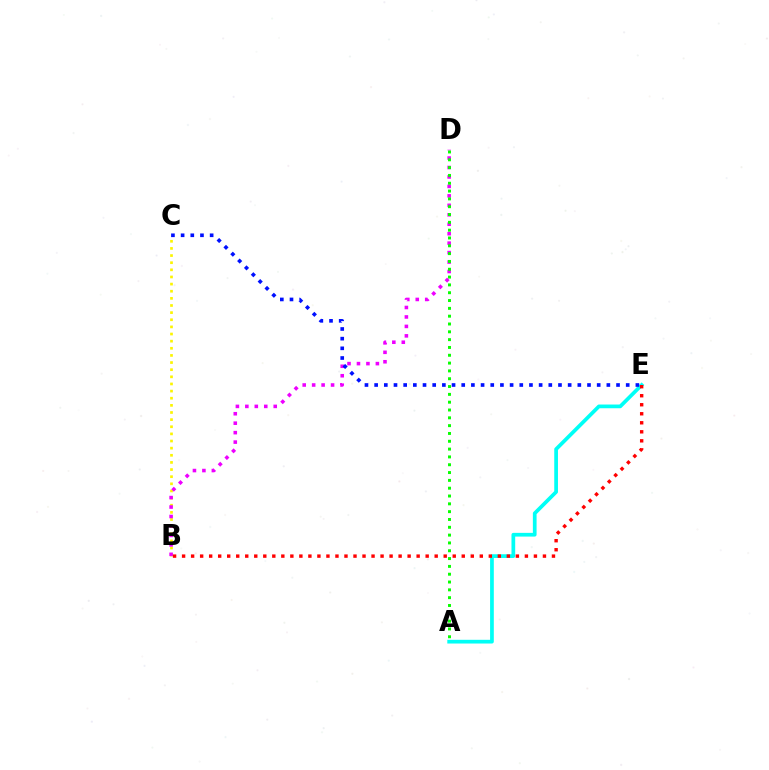{('A', 'E'): [{'color': '#00fff6', 'line_style': 'solid', 'thickness': 2.68}], ('B', 'C'): [{'color': '#fcf500', 'line_style': 'dotted', 'thickness': 1.94}], ('B', 'D'): [{'color': '#ee00ff', 'line_style': 'dotted', 'thickness': 2.57}], ('A', 'D'): [{'color': '#08ff00', 'line_style': 'dotted', 'thickness': 2.12}], ('B', 'E'): [{'color': '#ff0000', 'line_style': 'dotted', 'thickness': 2.45}], ('C', 'E'): [{'color': '#0010ff', 'line_style': 'dotted', 'thickness': 2.63}]}